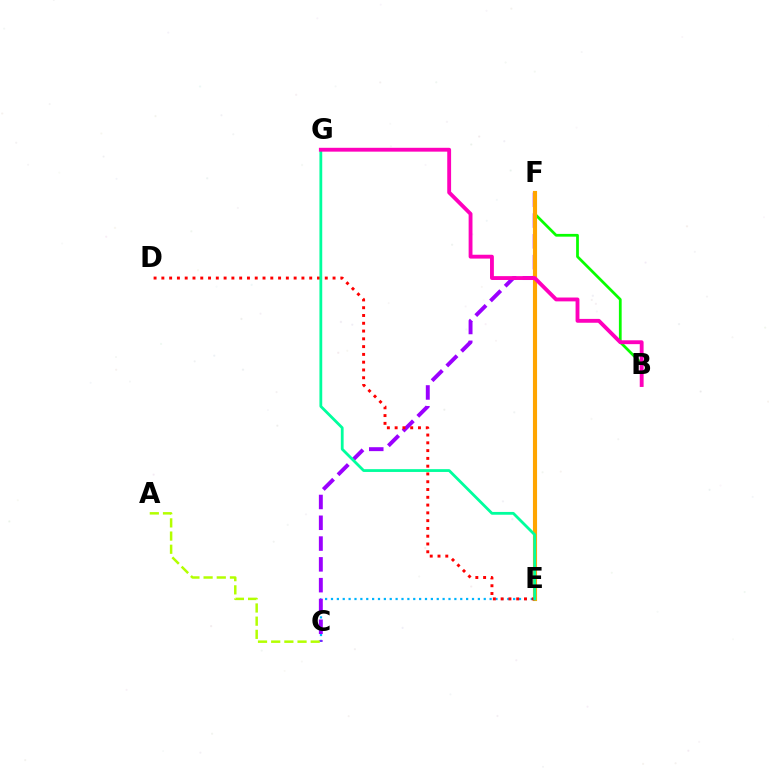{('C', 'E'): [{'color': '#00b5ff', 'line_style': 'dotted', 'thickness': 1.6}], ('C', 'F'): [{'color': '#9b00ff', 'line_style': 'dashed', 'thickness': 2.82}], ('B', 'F'): [{'color': '#08ff00', 'line_style': 'solid', 'thickness': 1.99}], ('A', 'C'): [{'color': '#b3ff00', 'line_style': 'dashed', 'thickness': 1.79}], ('E', 'F'): [{'color': '#0010ff', 'line_style': 'solid', 'thickness': 2.09}, {'color': '#ffa500', 'line_style': 'solid', 'thickness': 2.97}], ('D', 'E'): [{'color': '#ff0000', 'line_style': 'dotted', 'thickness': 2.11}], ('E', 'G'): [{'color': '#00ff9d', 'line_style': 'solid', 'thickness': 2.01}], ('B', 'G'): [{'color': '#ff00bd', 'line_style': 'solid', 'thickness': 2.77}]}